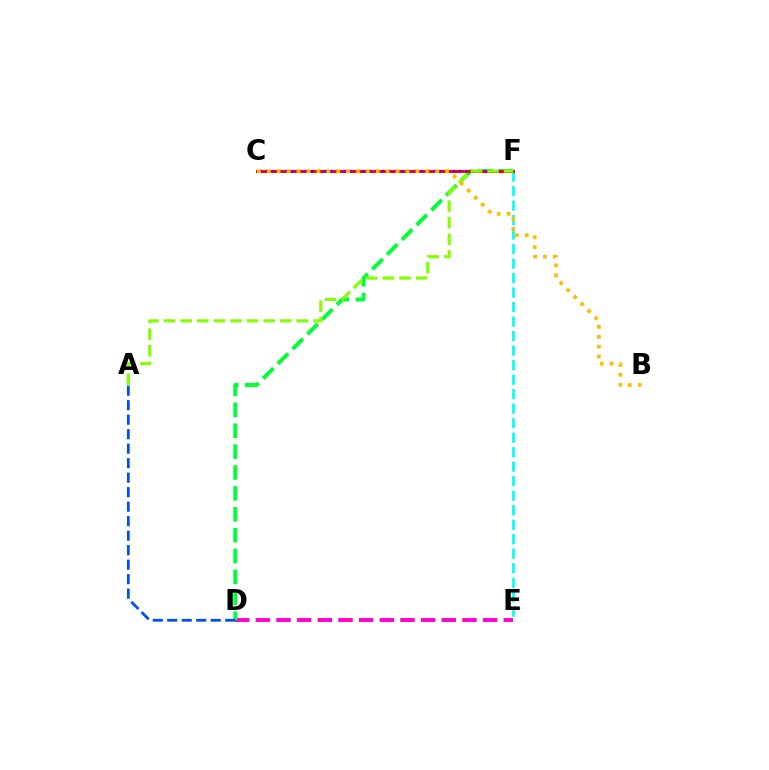{('D', 'E'): [{'color': '#ff00cf', 'line_style': 'dashed', 'thickness': 2.81}], ('D', 'F'): [{'color': '#00ff39', 'line_style': 'dashed', 'thickness': 2.84}], ('E', 'F'): [{'color': '#00fff6', 'line_style': 'dashed', 'thickness': 1.97}], ('C', 'F'): [{'color': '#ff0000', 'line_style': 'solid', 'thickness': 2.13}, {'color': '#7200ff', 'line_style': 'dotted', 'thickness': 1.75}], ('A', 'F'): [{'color': '#84ff00', 'line_style': 'dashed', 'thickness': 2.26}], ('A', 'D'): [{'color': '#004bff', 'line_style': 'dashed', 'thickness': 1.97}], ('B', 'C'): [{'color': '#ffbd00', 'line_style': 'dotted', 'thickness': 2.69}]}